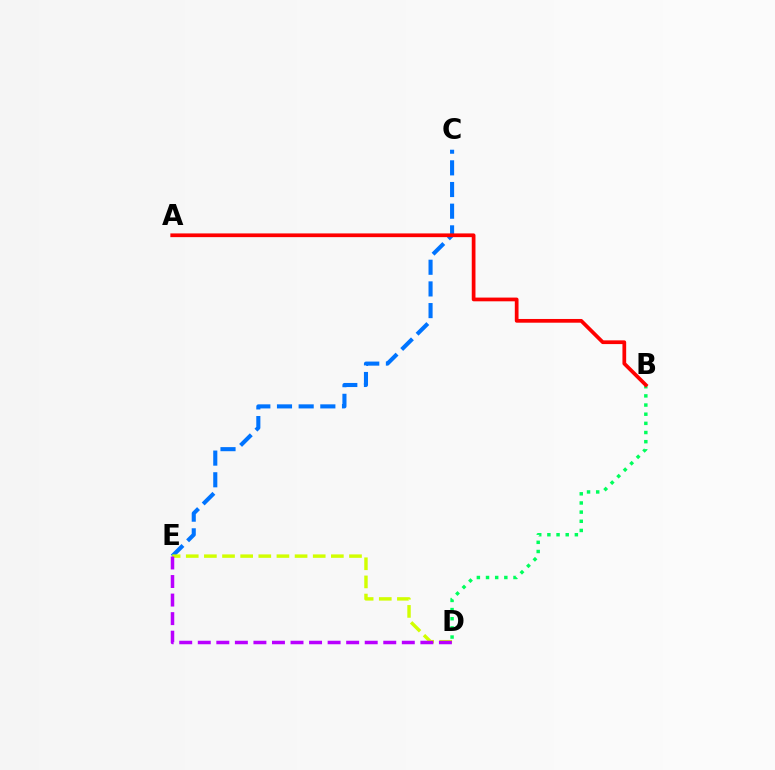{('C', 'E'): [{'color': '#0074ff', 'line_style': 'dashed', 'thickness': 2.94}], ('D', 'E'): [{'color': '#d1ff00', 'line_style': 'dashed', 'thickness': 2.46}, {'color': '#b900ff', 'line_style': 'dashed', 'thickness': 2.52}], ('B', 'D'): [{'color': '#00ff5c', 'line_style': 'dotted', 'thickness': 2.49}], ('A', 'B'): [{'color': '#ff0000', 'line_style': 'solid', 'thickness': 2.68}]}